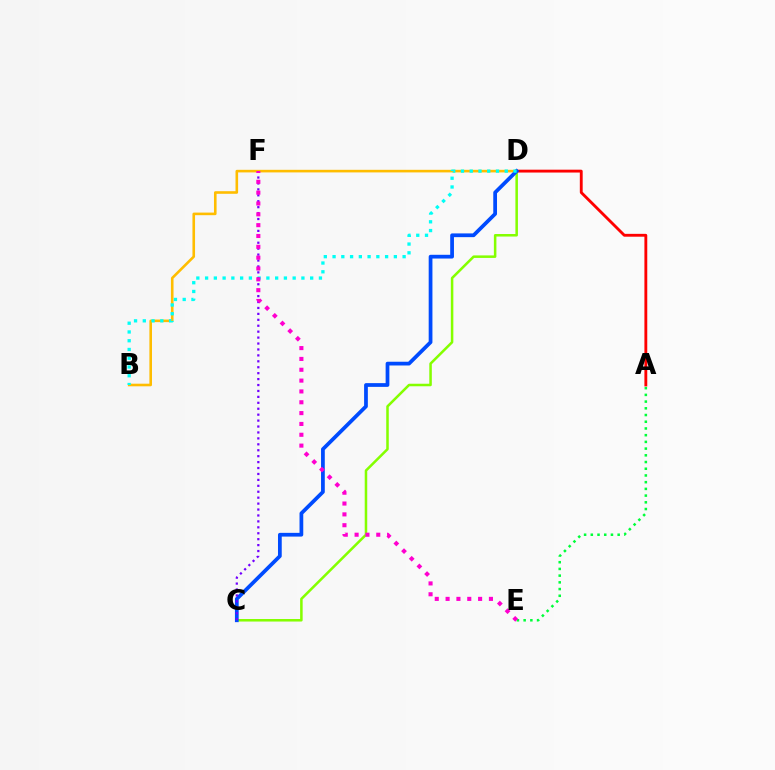{('B', 'D'): [{'color': '#ffbd00', 'line_style': 'solid', 'thickness': 1.87}, {'color': '#00fff6', 'line_style': 'dotted', 'thickness': 2.38}], ('A', 'D'): [{'color': '#ff0000', 'line_style': 'solid', 'thickness': 2.05}], ('C', 'D'): [{'color': '#84ff00', 'line_style': 'solid', 'thickness': 1.82}, {'color': '#004bff', 'line_style': 'solid', 'thickness': 2.7}], ('C', 'F'): [{'color': '#7200ff', 'line_style': 'dotted', 'thickness': 1.61}], ('A', 'E'): [{'color': '#00ff39', 'line_style': 'dotted', 'thickness': 1.82}], ('E', 'F'): [{'color': '#ff00cf', 'line_style': 'dotted', 'thickness': 2.94}]}